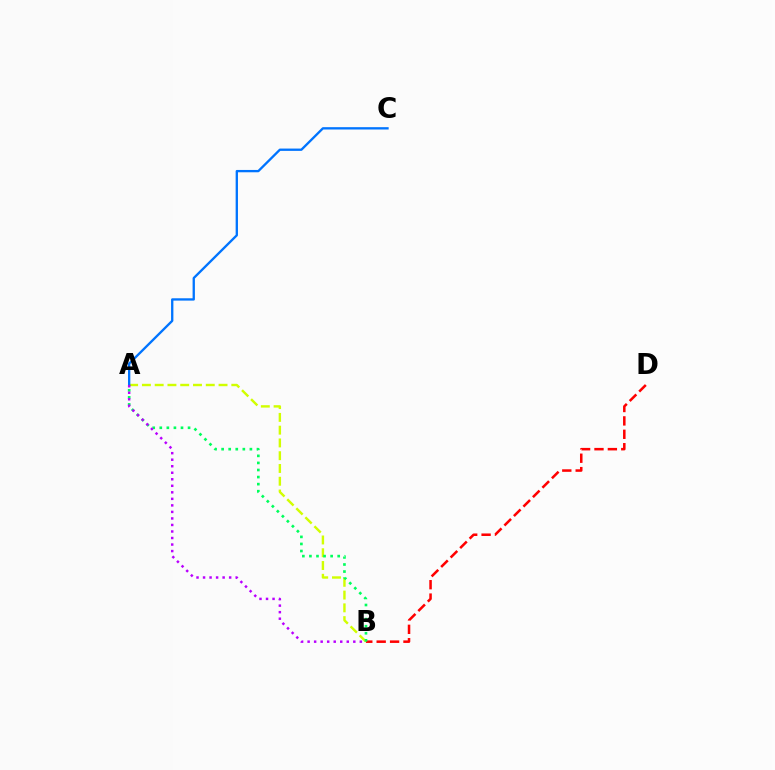{('A', 'B'): [{'color': '#d1ff00', 'line_style': 'dashed', 'thickness': 1.74}, {'color': '#00ff5c', 'line_style': 'dotted', 'thickness': 1.92}, {'color': '#b900ff', 'line_style': 'dotted', 'thickness': 1.77}], ('A', 'C'): [{'color': '#0074ff', 'line_style': 'solid', 'thickness': 1.67}], ('B', 'D'): [{'color': '#ff0000', 'line_style': 'dashed', 'thickness': 1.82}]}